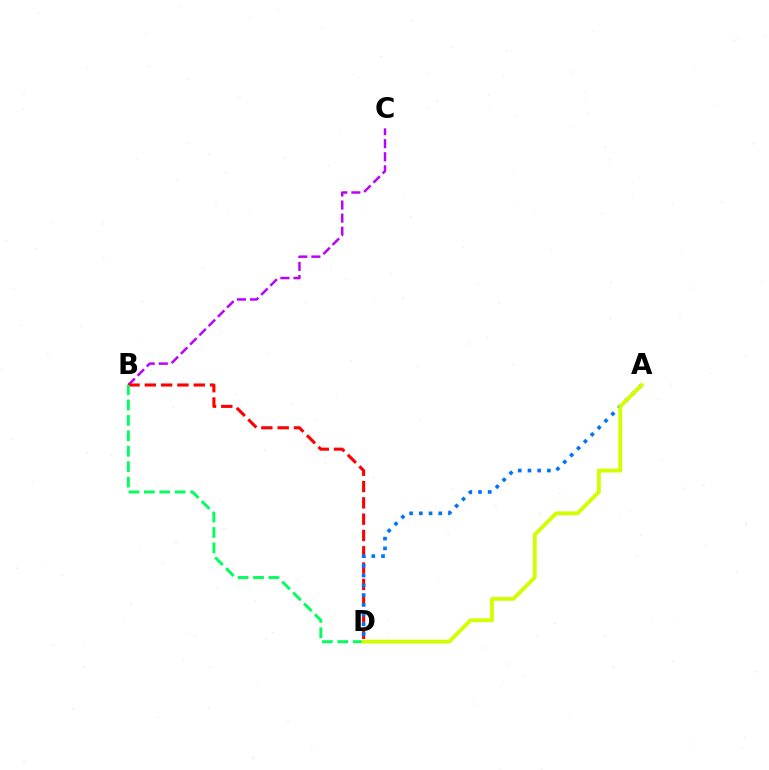{('B', 'C'): [{'color': '#b900ff', 'line_style': 'dashed', 'thickness': 1.78}], ('B', 'D'): [{'color': '#ff0000', 'line_style': 'dashed', 'thickness': 2.22}, {'color': '#00ff5c', 'line_style': 'dashed', 'thickness': 2.1}], ('A', 'D'): [{'color': '#0074ff', 'line_style': 'dotted', 'thickness': 2.64}, {'color': '#d1ff00', 'line_style': 'solid', 'thickness': 2.77}]}